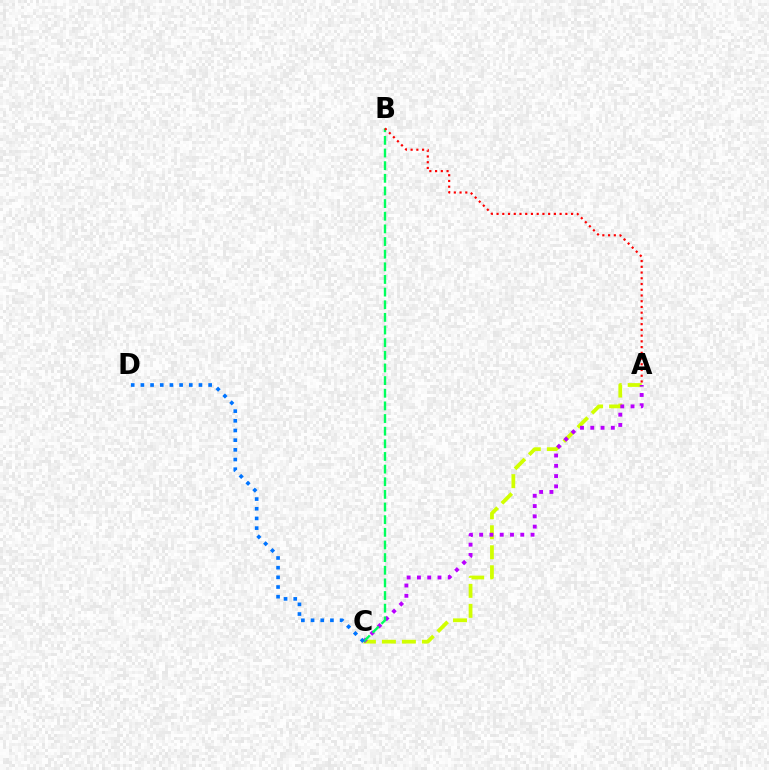{('A', 'C'): [{'color': '#d1ff00', 'line_style': 'dashed', 'thickness': 2.72}, {'color': '#b900ff', 'line_style': 'dotted', 'thickness': 2.79}], ('B', 'C'): [{'color': '#00ff5c', 'line_style': 'dashed', 'thickness': 1.72}], ('C', 'D'): [{'color': '#0074ff', 'line_style': 'dotted', 'thickness': 2.63}], ('A', 'B'): [{'color': '#ff0000', 'line_style': 'dotted', 'thickness': 1.56}]}